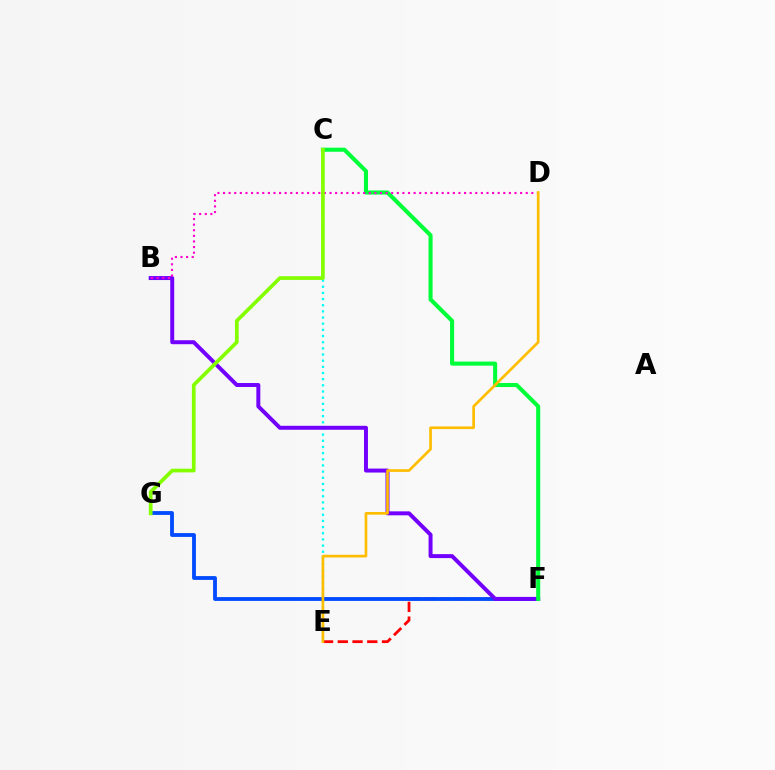{('C', 'E'): [{'color': '#00fff6', 'line_style': 'dotted', 'thickness': 1.67}], ('E', 'F'): [{'color': '#ff0000', 'line_style': 'dashed', 'thickness': 2.0}], ('F', 'G'): [{'color': '#004bff', 'line_style': 'solid', 'thickness': 2.75}], ('B', 'F'): [{'color': '#7200ff', 'line_style': 'solid', 'thickness': 2.85}], ('C', 'F'): [{'color': '#00ff39', 'line_style': 'solid', 'thickness': 2.93}], ('B', 'D'): [{'color': '#ff00cf', 'line_style': 'dotted', 'thickness': 1.52}], ('C', 'G'): [{'color': '#84ff00', 'line_style': 'solid', 'thickness': 2.67}], ('D', 'E'): [{'color': '#ffbd00', 'line_style': 'solid', 'thickness': 1.93}]}